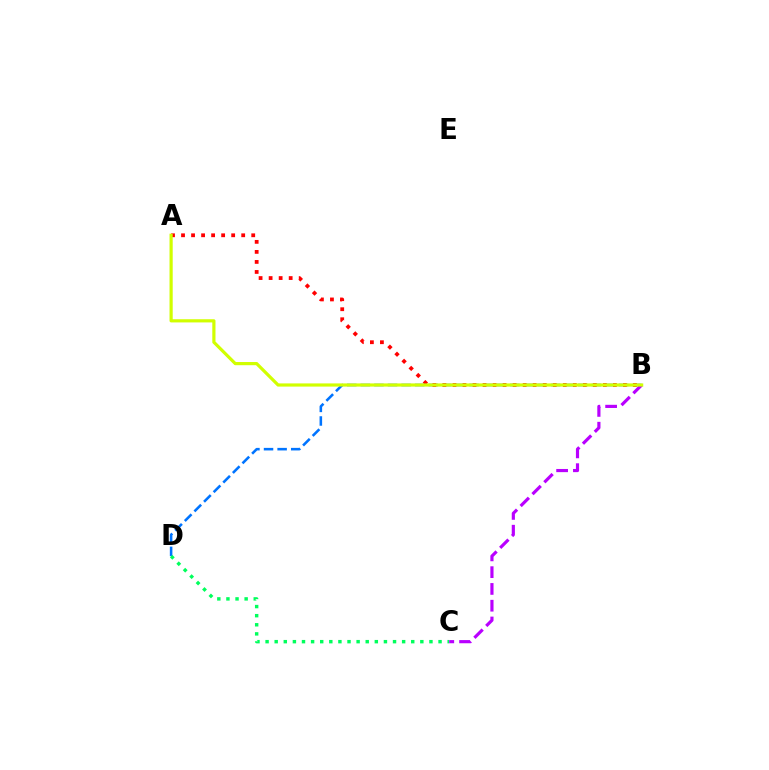{('B', 'D'): [{'color': '#0074ff', 'line_style': 'dashed', 'thickness': 1.85}], ('C', 'D'): [{'color': '#00ff5c', 'line_style': 'dotted', 'thickness': 2.47}], ('A', 'B'): [{'color': '#ff0000', 'line_style': 'dotted', 'thickness': 2.72}, {'color': '#d1ff00', 'line_style': 'solid', 'thickness': 2.29}], ('B', 'C'): [{'color': '#b900ff', 'line_style': 'dashed', 'thickness': 2.28}]}